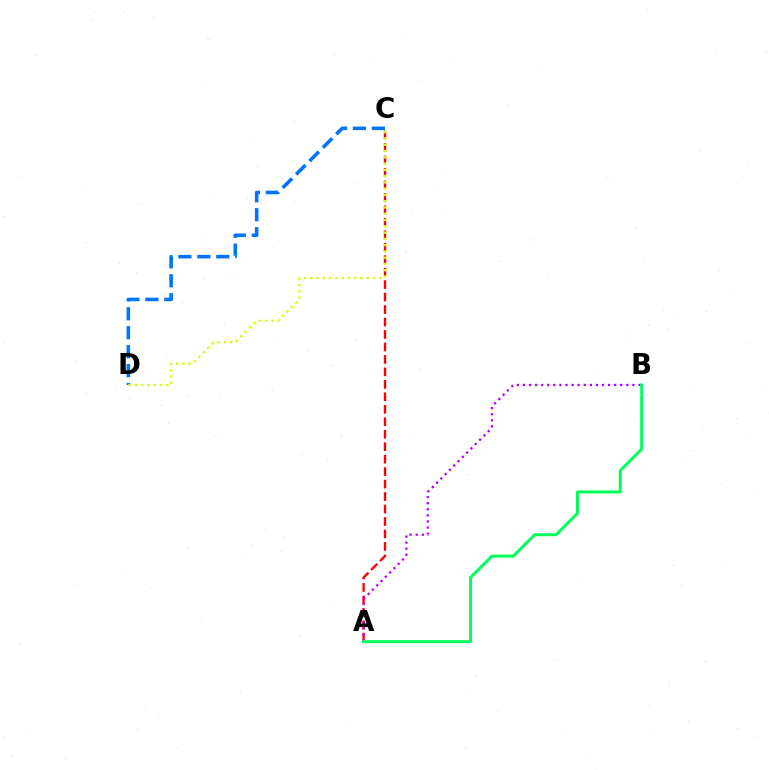{('A', 'C'): [{'color': '#ff0000', 'line_style': 'dashed', 'thickness': 1.69}], ('A', 'B'): [{'color': '#b900ff', 'line_style': 'dotted', 'thickness': 1.65}, {'color': '#00ff5c', 'line_style': 'solid', 'thickness': 2.15}], ('C', 'D'): [{'color': '#0074ff', 'line_style': 'dashed', 'thickness': 2.57}, {'color': '#d1ff00', 'line_style': 'dotted', 'thickness': 1.71}]}